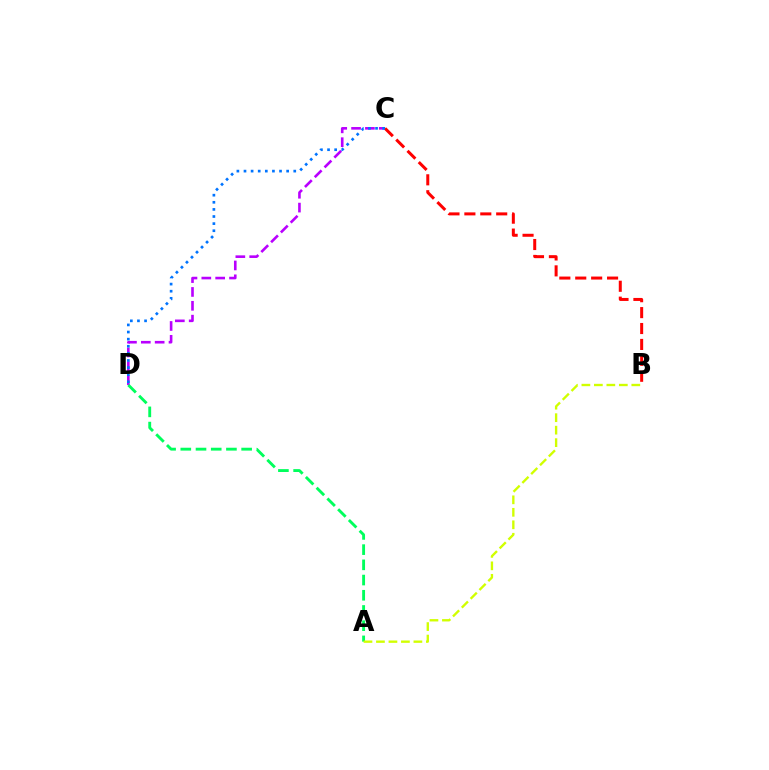{('C', 'D'): [{'color': '#b900ff', 'line_style': 'dashed', 'thickness': 1.88}, {'color': '#0074ff', 'line_style': 'dotted', 'thickness': 1.93}], ('B', 'C'): [{'color': '#ff0000', 'line_style': 'dashed', 'thickness': 2.16}], ('A', 'D'): [{'color': '#00ff5c', 'line_style': 'dashed', 'thickness': 2.07}], ('A', 'B'): [{'color': '#d1ff00', 'line_style': 'dashed', 'thickness': 1.7}]}